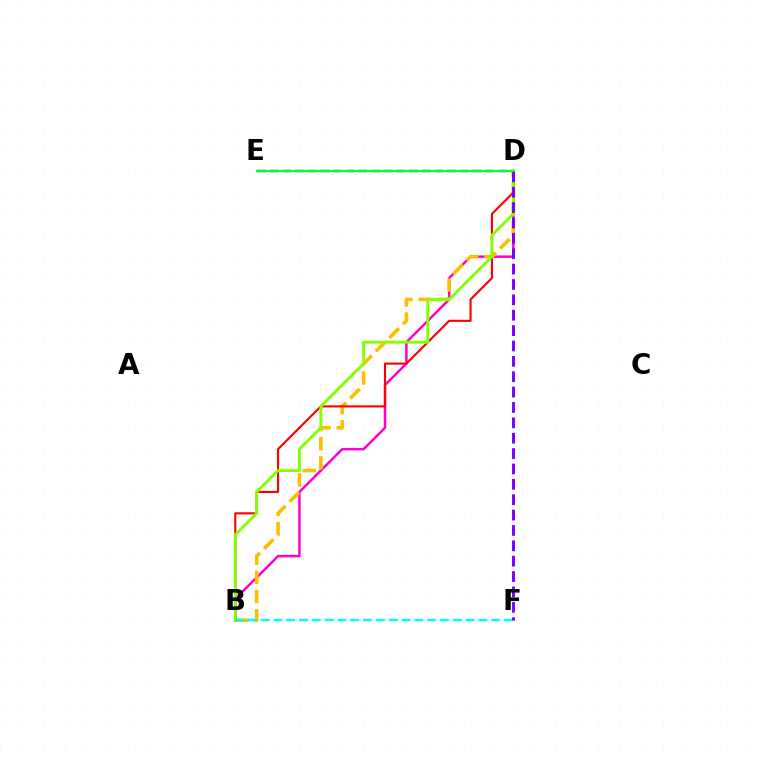{('B', 'D'): [{'color': '#ff00cf', 'line_style': 'solid', 'thickness': 1.79}, {'color': '#ffbd00', 'line_style': 'dashed', 'thickness': 2.61}, {'color': '#ff0000', 'line_style': 'solid', 'thickness': 1.53}, {'color': '#84ff00', 'line_style': 'solid', 'thickness': 2.09}], ('D', 'E'): [{'color': '#004bff', 'line_style': 'dashed', 'thickness': 1.72}, {'color': '#00ff39', 'line_style': 'solid', 'thickness': 1.6}], ('B', 'F'): [{'color': '#00fff6', 'line_style': 'dashed', 'thickness': 1.74}], ('D', 'F'): [{'color': '#7200ff', 'line_style': 'dashed', 'thickness': 2.09}]}